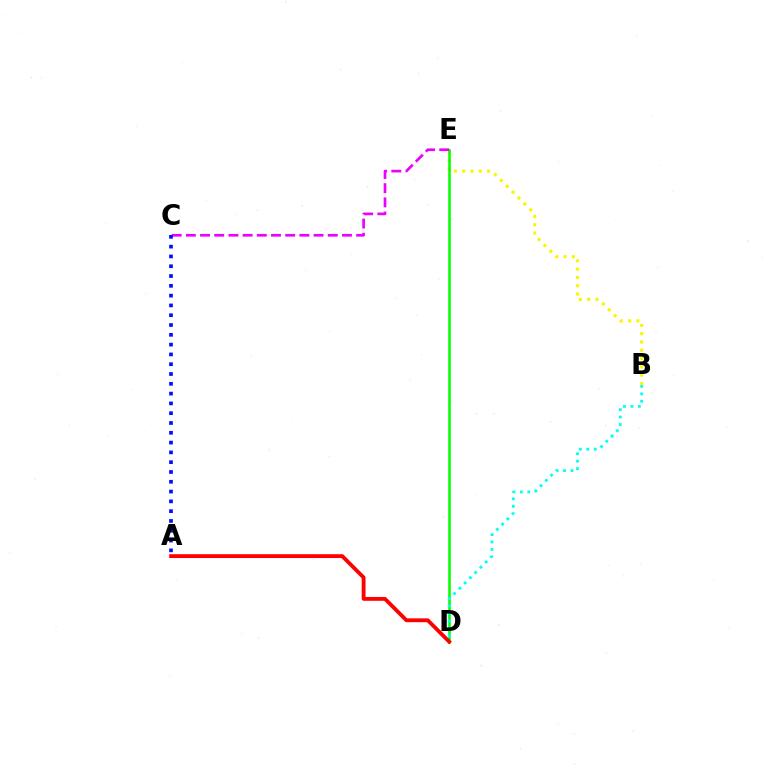{('B', 'E'): [{'color': '#fcf500', 'line_style': 'dotted', 'thickness': 2.25}], ('D', 'E'): [{'color': '#08ff00', 'line_style': 'solid', 'thickness': 1.87}], ('C', 'E'): [{'color': '#ee00ff', 'line_style': 'dashed', 'thickness': 1.93}], ('A', 'C'): [{'color': '#0010ff', 'line_style': 'dotted', 'thickness': 2.66}], ('A', 'D'): [{'color': '#ff0000', 'line_style': 'solid', 'thickness': 2.76}], ('B', 'D'): [{'color': '#00fff6', 'line_style': 'dotted', 'thickness': 2.02}]}